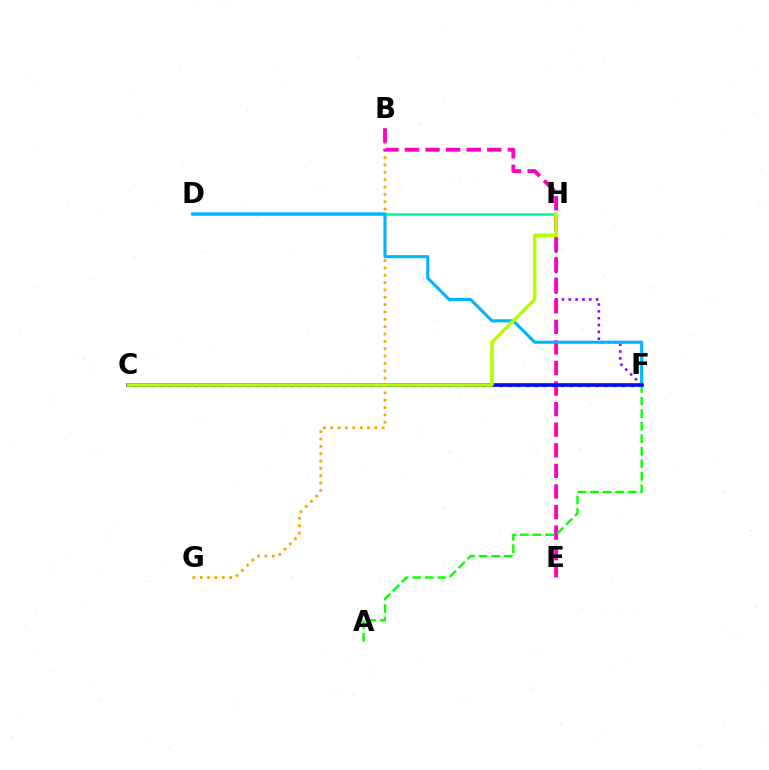{('F', 'H'): [{'color': '#9b00ff', 'line_style': 'dotted', 'thickness': 1.86}], ('B', 'G'): [{'color': '#ffa500', 'line_style': 'dotted', 'thickness': 2.0}], ('C', 'F'): [{'color': '#ff0000', 'line_style': 'dotted', 'thickness': 2.37}, {'color': '#0010ff', 'line_style': 'solid', 'thickness': 2.61}], ('D', 'H'): [{'color': '#00ff9d', 'line_style': 'solid', 'thickness': 1.91}], ('B', 'E'): [{'color': '#ff00bd', 'line_style': 'dashed', 'thickness': 2.8}], ('A', 'F'): [{'color': '#08ff00', 'line_style': 'dashed', 'thickness': 1.7}], ('D', 'F'): [{'color': '#00b5ff', 'line_style': 'solid', 'thickness': 2.22}], ('C', 'H'): [{'color': '#b3ff00', 'line_style': 'solid', 'thickness': 2.54}]}